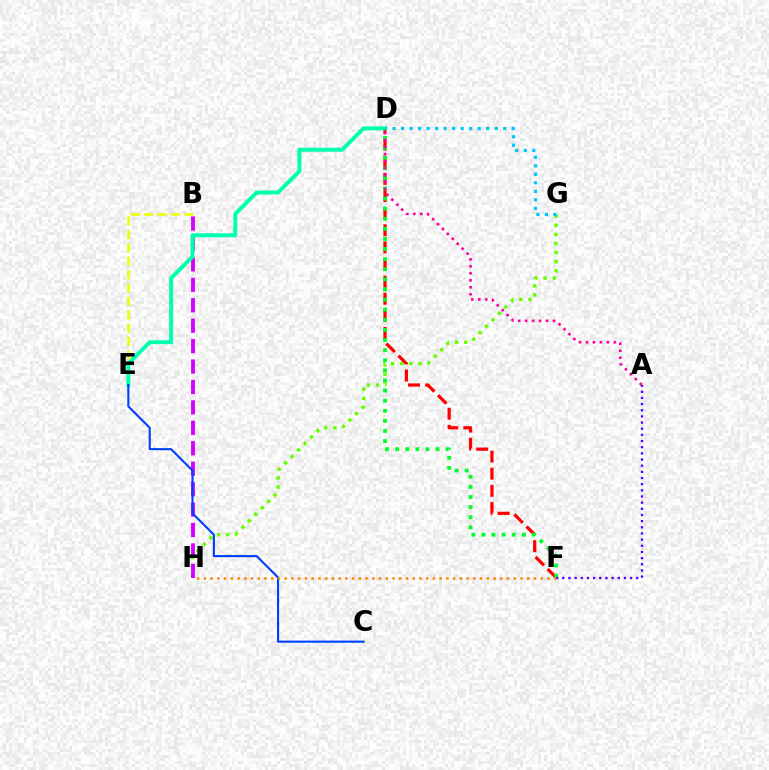{('G', 'H'): [{'color': '#66ff00', 'line_style': 'dotted', 'thickness': 2.48}], ('B', 'H'): [{'color': '#d600ff', 'line_style': 'dashed', 'thickness': 2.78}], ('B', 'E'): [{'color': '#eeff00', 'line_style': 'dashed', 'thickness': 1.82}], ('D', 'F'): [{'color': '#ff0000', 'line_style': 'dashed', 'thickness': 2.33}, {'color': '#00ff27', 'line_style': 'dotted', 'thickness': 2.75}], ('D', 'E'): [{'color': '#00ffaf', 'line_style': 'solid', 'thickness': 2.85}], ('C', 'E'): [{'color': '#003fff', 'line_style': 'solid', 'thickness': 1.52}], ('A', 'F'): [{'color': '#4f00ff', 'line_style': 'dotted', 'thickness': 1.67}], ('F', 'H'): [{'color': '#ff8800', 'line_style': 'dotted', 'thickness': 1.83}], ('A', 'D'): [{'color': '#ff00a0', 'line_style': 'dotted', 'thickness': 1.89}], ('D', 'G'): [{'color': '#00c7ff', 'line_style': 'dotted', 'thickness': 2.31}]}